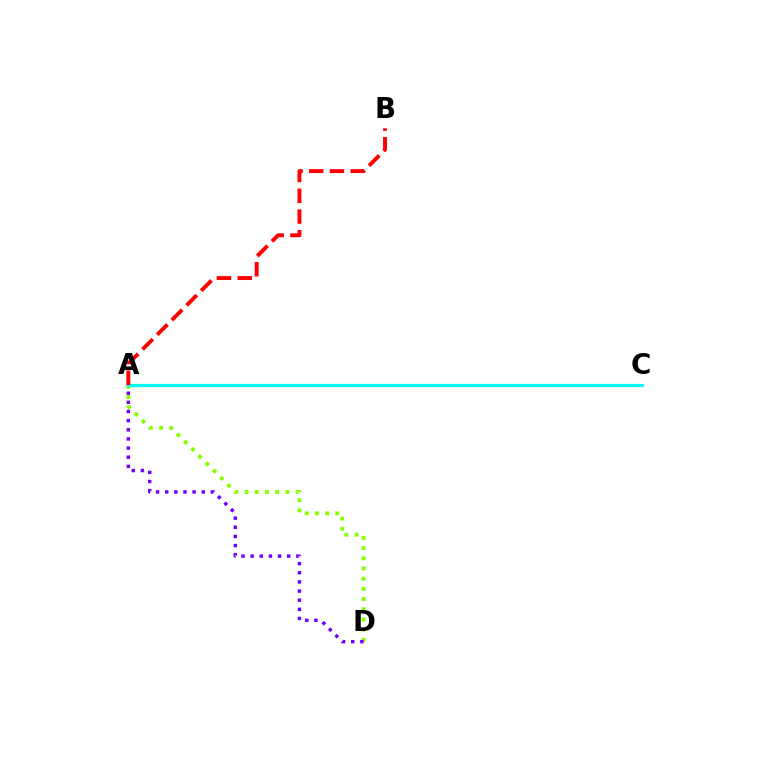{('A', 'D'): [{'color': '#84ff00', 'line_style': 'dotted', 'thickness': 2.77}, {'color': '#7200ff', 'line_style': 'dotted', 'thickness': 2.48}], ('A', 'C'): [{'color': '#00fff6', 'line_style': 'solid', 'thickness': 2.32}], ('A', 'B'): [{'color': '#ff0000', 'line_style': 'dashed', 'thickness': 2.82}]}